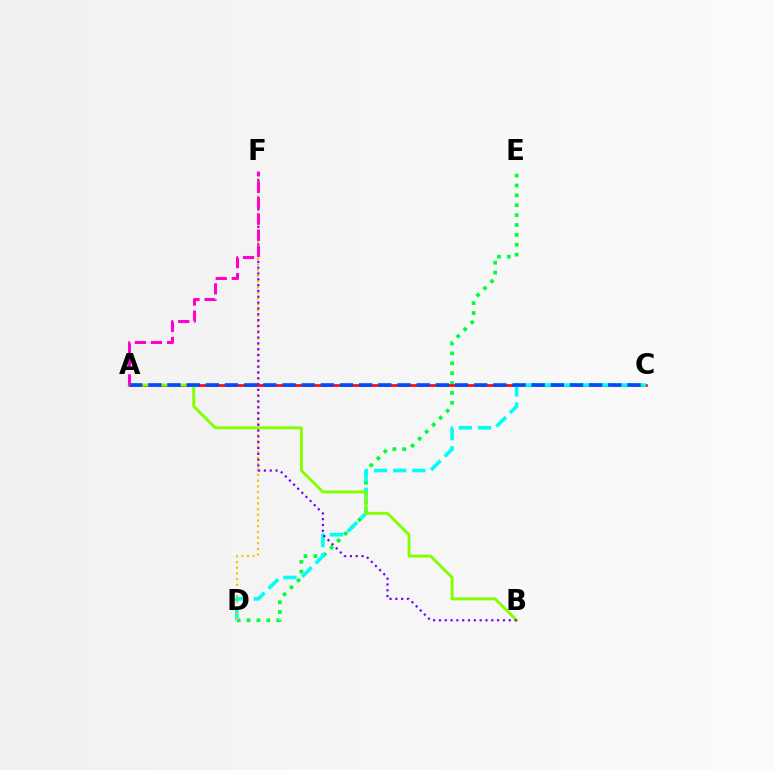{('D', 'E'): [{'color': '#00ff39', 'line_style': 'dotted', 'thickness': 2.68}], ('A', 'C'): [{'color': '#ff0000', 'line_style': 'solid', 'thickness': 1.87}, {'color': '#004bff', 'line_style': 'dashed', 'thickness': 2.6}], ('C', 'D'): [{'color': '#00fff6', 'line_style': 'dashed', 'thickness': 2.6}], ('D', 'F'): [{'color': '#ffbd00', 'line_style': 'dotted', 'thickness': 1.55}], ('A', 'B'): [{'color': '#84ff00', 'line_style': 'solid', 'thickness': 2.1}], ('B', 'F'): [{'color': '#7200ff', 'line_style': 'dotted', 'thickness': 1.58}], ('A', 'F'): [{'color': '#ff00cf', 'line_style': 'dashed', 'thickness': 2.19}]}